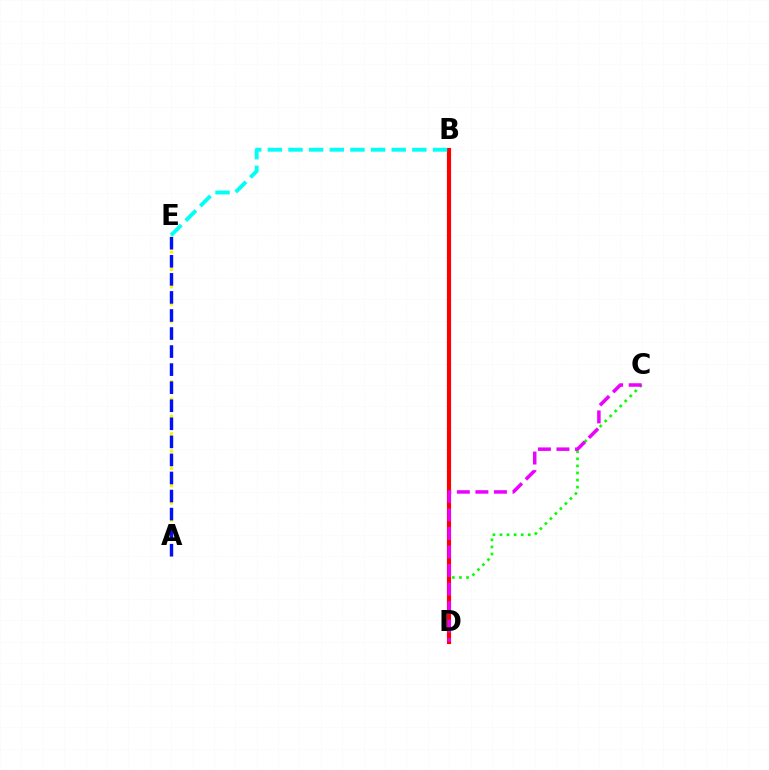{('A', 'E'): [{'color': '#fcf500', 'line_style': 'dotted', 'thickness': 2.35}, {'color': '#0010ff', 'line_style': 'dashed', 'thickness': 2.45}], ('C', 'D'): [{'color': '#08ff00', 'line_style': 'dotted', 'thickness': 1.92}, {'color': '#ee00ff', 'line_style': 'dashed', 'thickness': 2.52}], ('B', 'D'): [{'color': '#ff0000', 'line_style': 'solid', 'thickness': 2.97}], ('B', 'E'): [{'color': '#00fff6', 'line_style': 'dashed', 'thickness': 2.8}]}